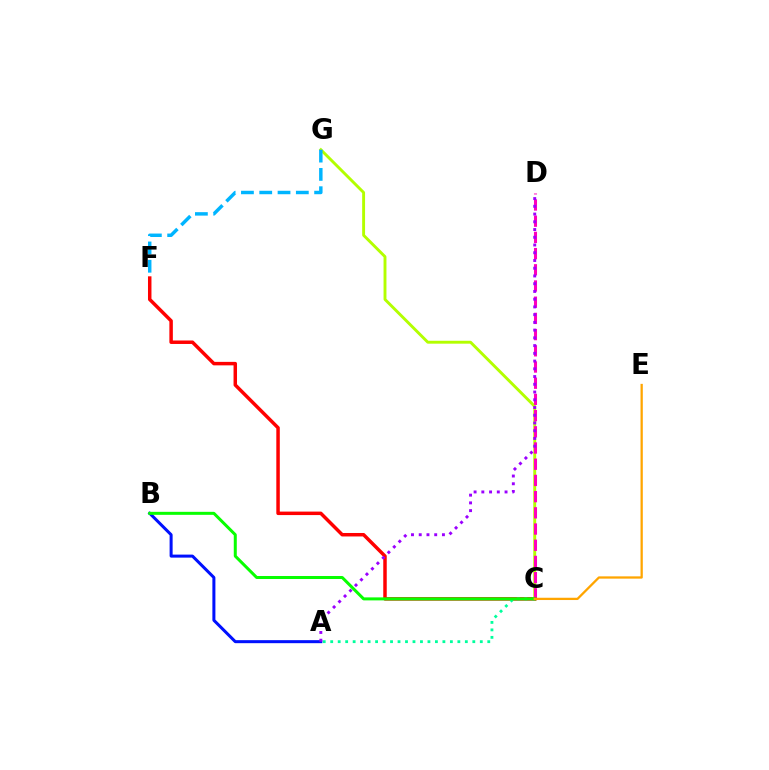{('C', 'G'): [{'color': '#b3ff00', 'line_style': 'solid', 'thickness': 2.09}], ('F', 'G'): [{'color': '#00b5ff', 'line_style': 'dashed', 'thickness': 2.49}], ('C', 'D'): [{'color': '#ff00bd', 'line_style': 'dashed', 'thickness': 2.2}], ('A', 'B'): [{'color': '#0010ff', 'line_style': 'solid', 'thickness': 2.17}], ('C', 'F'): [{'color': '#ff0000', 'line_style': 'solid', 'thickness': 2.5}], ('A', 'C'): [{'color': '#00ff9d', 'line_style': 'dotted', 'thickness': 2.03}], ('B', 'C'): [{'color': '#08ff00', 'line_style': 'solid', 'thickness': 2.17}], ('C', 'E'): [{'color': '#ffa500', 'line_style': 'solid', 'thickness': 1.64}], ('A', 'D'): [{'color': '#9b00ff', 'line_style': 'dotted', 'thickness': 2.1}]}